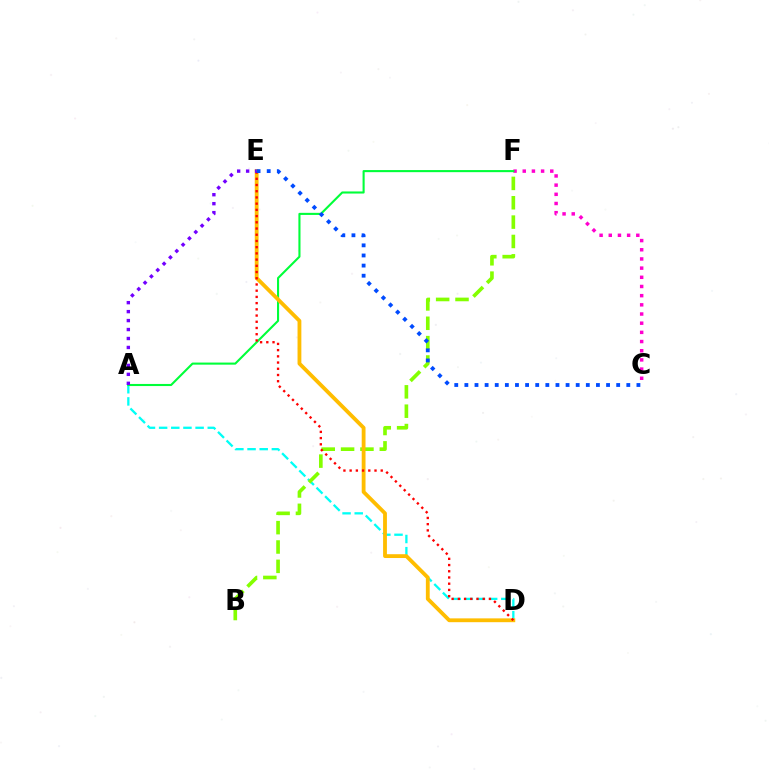{('C', 'F'): [{'color': '#ff00cf', 'line_style': 'dotted', 'thickness': 2.49}], ('A', 'D'): [{'color': '#00fff6', 'line_style': 'dashed', 'thickness': 1.65}], ('B', 'F'): [{'color': '#84ff00', 'line_style': 'dashed', 'thickness': 2.63}], ('A', 'F'): [{'color': '#00ff39', 'line_style': 'solid', 'thickness': 1.51}], ('D', 'E'): [{'color': '#ffbd00', 'line_style': 'solid', 'thickness': 2.75}, {'color': '#ff0000', 'line_style': 'dotted', 'thickness': 1.69}], ('A', 'E'): [{'color': '#7200ff', 'line_style': 'dotted', 'thickness': 2.43}], ('C', 'E'): [{'color': '#004bff', 'line_style': 'dotted', 'thickness': 2.75}]}